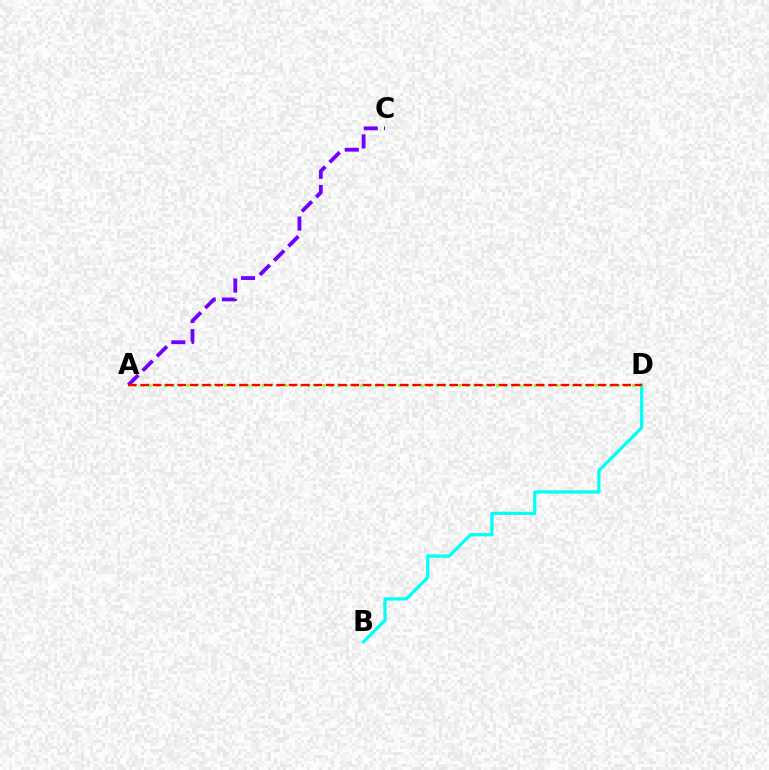{('A', 'C'): [{'color': '#7200ff', 'line_style': 'dashed', 'thickness': 2.75}], ('B', 'D'): [{'color': '#00fff6', 'line_style': 'solid', 'thickness': 2.32}], ('A', 'D'): [{'color': '#84ff00', 'line_style': 'dotted', 'thickness': 2.05}, {'color': '#ff0000', 'line_style': 'dashed', 'thickness': 1.68}]}